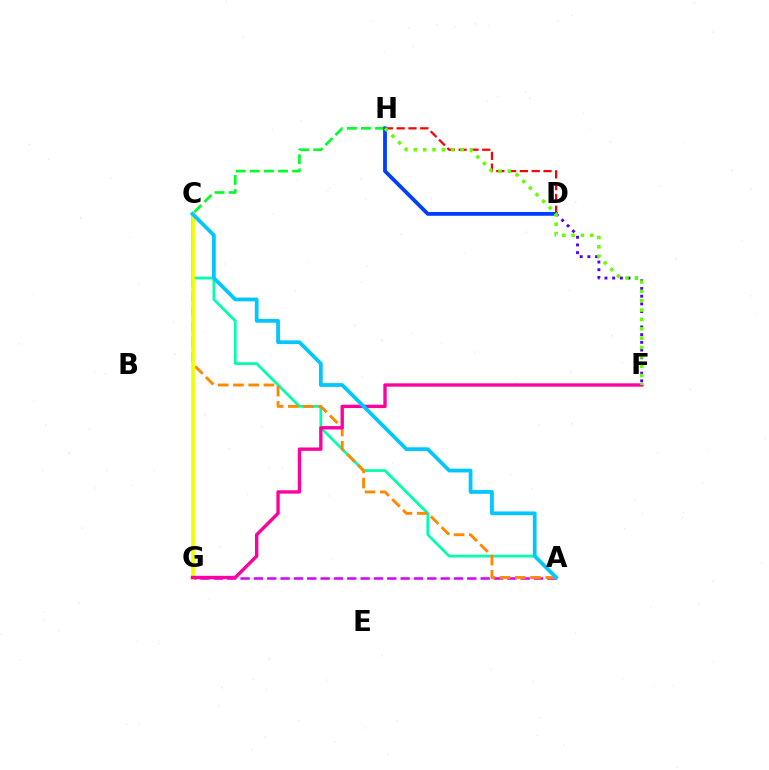{('A', 'G'): [{'color': '#d600ff', 'line_style': 'dashed', 'thickness': 1.81}], ('A', 'C'): [{'color': '#00ffaf', 'line_style': 'solid', 'thickness': 1.98}, {'color': '#ff8800', 'line_style': 'dashed', 'thickness': 2.07}, {'color': '#00c7ff', 'line_style': 'solid', 'thickness': 2.7}], ('D', 'H'): [{'color': '#ff0000', 'line_style': 'dashed', 'thickness': 1.6}, {'color': '#003fff', 'line_style': 'solid', 'thickness': 2.72}], ('C', 'G'): [{'color': '#eeff00', 'line_style': 'solid', 'thickness': 2.67}], ('D', 'F'): [{'color': '#4f00ff', 'line_style': 'dotted', 'thickness': 2.09}], ('C', 'H'): [{'color': '#00ff27', 'line_style': 'dashed', 'thickness': 1.92}], ('F', 'G'): [{'color': '#ff00a0', 'line_style': 'solid', 'thickness': 2.42}], ('F', 'H'): [{'color': '#66ff00', 'line_style': 'dotted', 'thickness': 2.54}]}